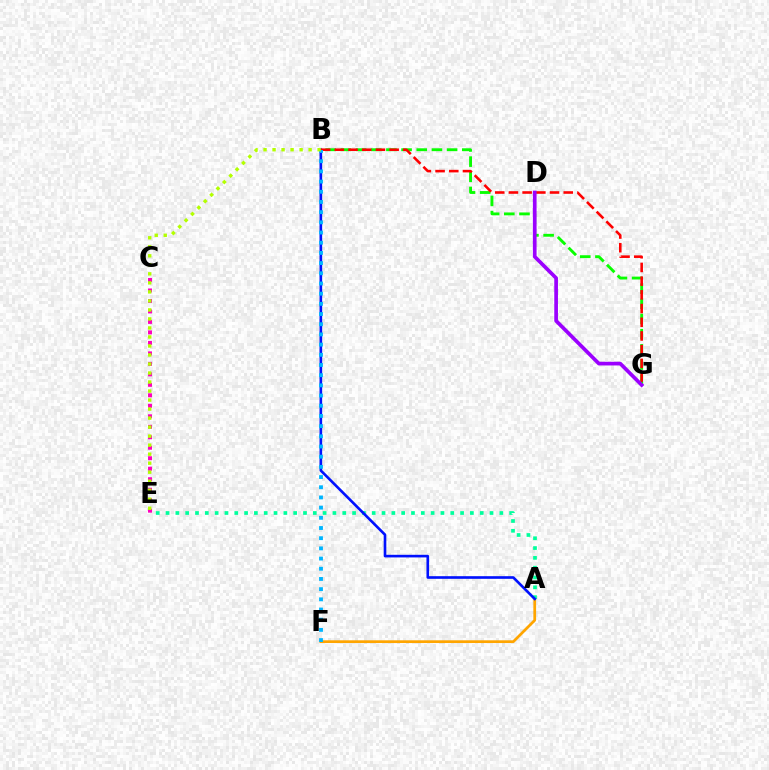{('A', 'F'): [{'color': '#ffa500', 'line_style': 'solid', 'thickness': 1.97}], ('A', 'E'): [{'color': '#00ff9d', 'line_style': 'dotted', 'thickness': 2.67}], ('B', 'G'): [{'color': '#08ff00', 'line_style': 'dashed', 'thickness': 2.06}, {'color': '#ff0000', 'line_style': 'dashed', 'thickness': 1.86}], ('A', 'B'): [{'color': '#0010ff', 'line_style': 'solid', 'thickness': 1.9}], ('C', 'E'): [{'color': '#ff00bd', 'line_style': 'dotted', 'thickness': 2.85}], ('B', 'F'): [{'color': '#00b5ff', 'line_style': 'dotted', 'thickness': 2.77}], ('B', 'E'): [{'color': '#b3ff00', 'line_style': 'dotted', 'thickness': 2.45}], ('D', 'G'): [{'color': '#9b00ff', 'line_style': 'solid', 'thickness': 2.66}]}